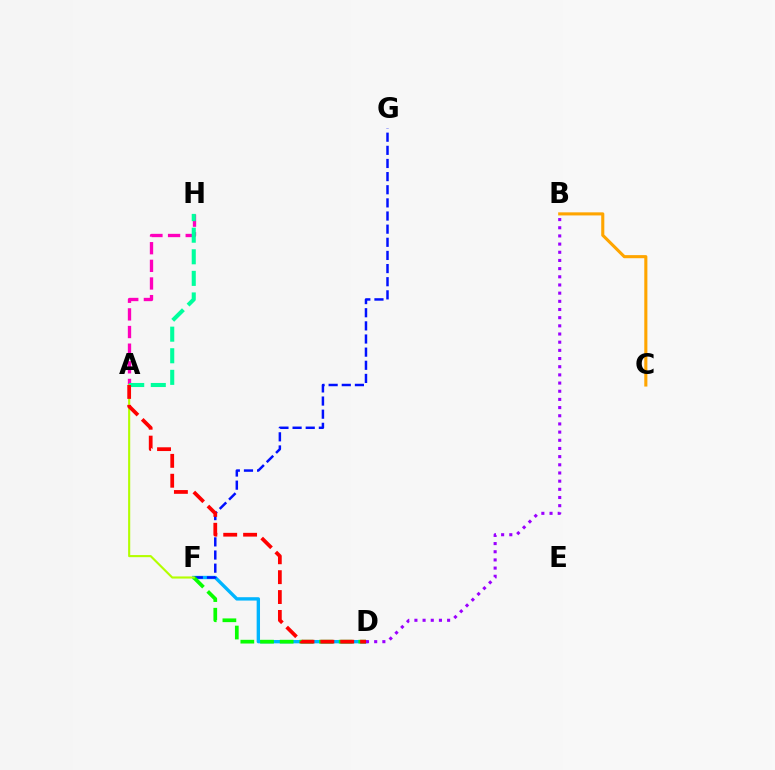{('D', 'F'): [{'color': '#00b5ff', 'line_style': 'solid', 'thickness': 2.42}, {'color': '#08ff00', 'line_style': 'dashed', 'thickness': 2.67}], ('A', 'H'): [{'color': '#ff00bd', 'line_style': 'dashed', 'thickness': 2.4}, {'color': '#00ff9d', 'line_style': 'dashed', 'thickness': 2.93}], ('F', 'G'): [{'color': '#0010ff', 'line_style': 'dashed', 'thickness': 1.78}], ('B', 'C'): [{'color': '#ffa500', 'line_style': 'solid', 'thickness': 2.23}], ('A', 'F'): [{'color': '#b3ff00', 'line_style': 'solid', 'thickness': 1.53}], ('B', 'D'): [{'color': '#9b00ff', 'line_style': 'dotted', 'thickness': 2.22}], ('A', 'D'): [{'color': '#ff0000', 'line_style': 'dashed', 'thickness': 2.7}]}